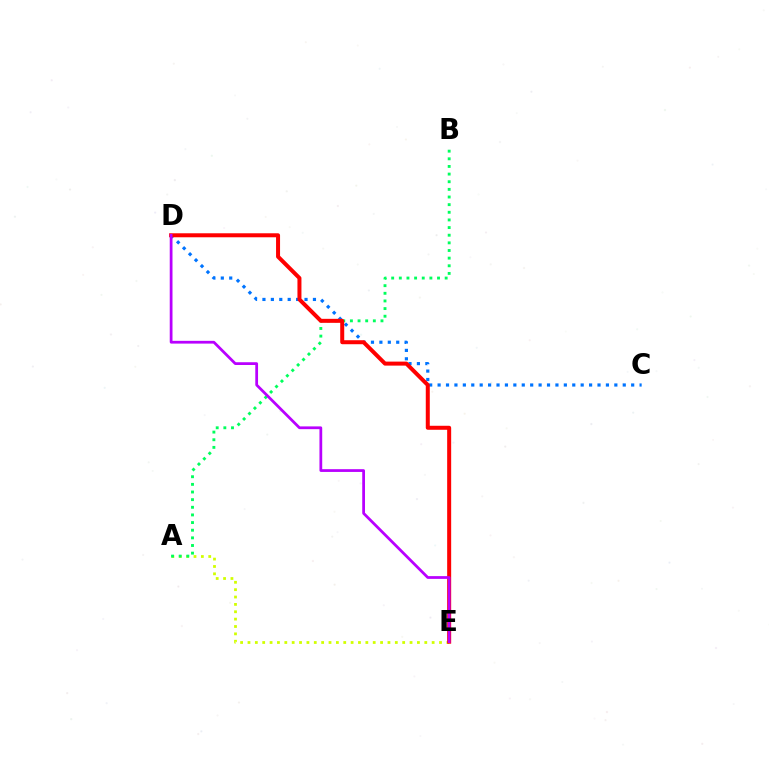{('A', 'E'): [{'color': '#d1ff00', 'line_style': 'dotted', 'thickness': 2.0}], ('C', 'D'): [{'color': '#0074ff', 'line_style': 'dotted', 'thickness': 2.29}], ('A', 'B'): [{'color': '#00ff5c', 'line_style': 'dotted', 'thickness': 2.08}], ('D', 'E'): [{'color': '#ff0000', 'line_style': 'solid', 'thickness': 2.88}, {'color': '#b900ff', 'line_style': 'solid', 'thickness': 1.99}]}